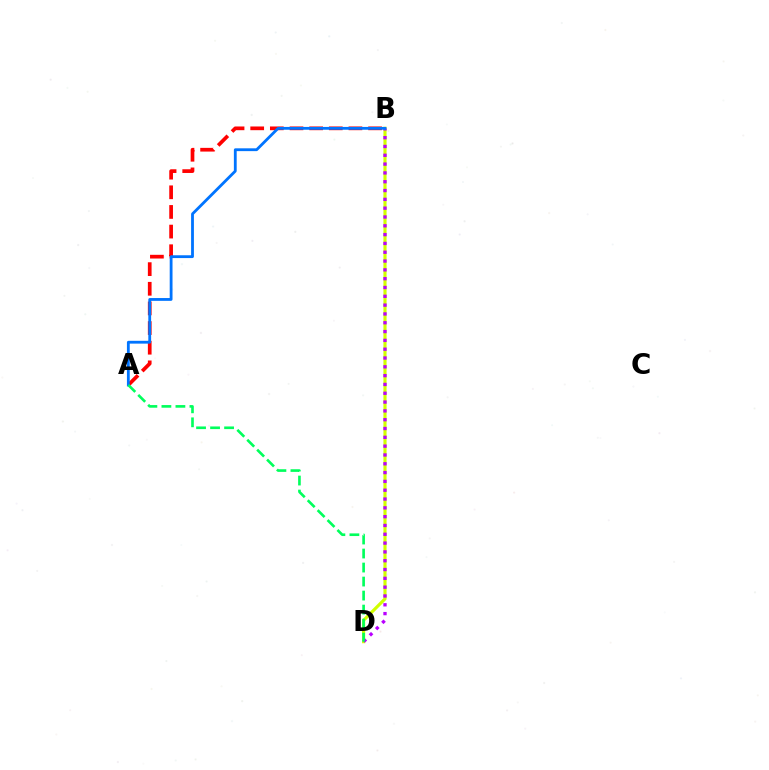{('A', 'B'): [{'color': '#ff0000', 'line_style': 'dashed', 'thickness': 2.67}, {'color': '#0074ff', 'line_style': 'solid', 'thickness': 2.02}], ('B', 'D'): [{'color': '#d1ff00', 'line_style': 'solid', 'thickness': 2.27}, {'color': '#b900ff', 'line_style': 'dotted', 'thickness': 2.39}], ('A', 'D'): [{'color': '#00ff5c', 'line_style': 'dashed', 'thickness': 1.9}]}